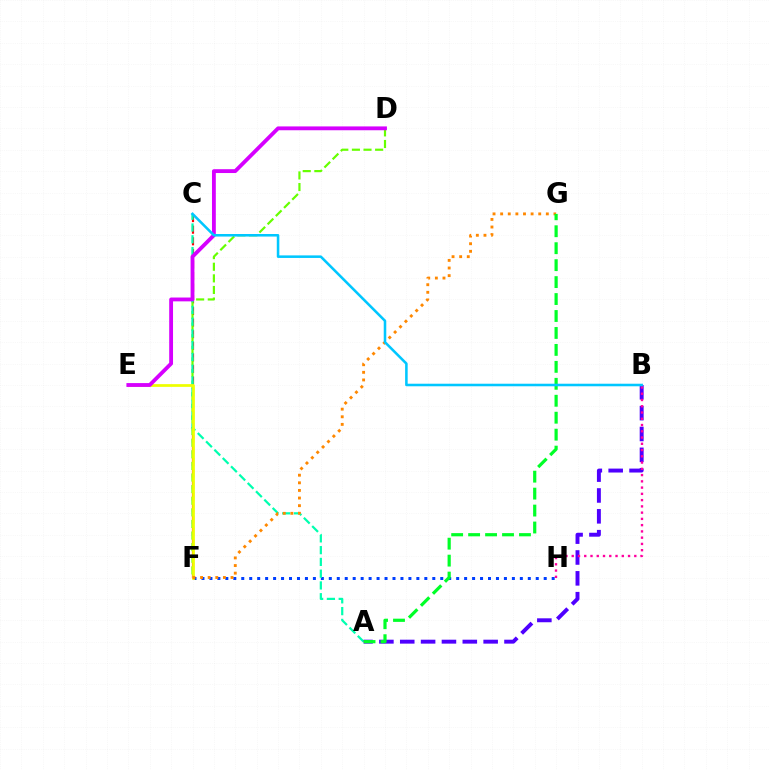{('C', 'F'): [{'color': '#ff0000', 'line_style': 'dashed', 'thickness': 1.58}], ('D', 'F'): [{'color': '#66ff00', 'line_style': 'dashed', 'thickness': 1.58}], ('F', 'H'): [{'color': '#003fff', 'line_style': 'dotted', 'thickness': 2.16}], ('A', 'C'): [{'color': '#00ffaf', 'line_style': 'dashed', 'thickness': 1.6}], ('E', 'F'): [{'color': '#eeff00', 'line_style': 'solid', 'thickness': 1.97}], ('A', 'B'): [{'color': '#4f00ff', 'line_style': 'dashed', 'thickness': 2.83}], ('F', 'G'): [{'color': '#ff8800', 'line_style': 'dotted', 'thickness': 2.07}], ('A', 'G'): [{'color': '#00ff27', 'line_style': 'dashed', 'thickness': 2.3}], ('B', 'H'): [{'color': '#ff00a0', 'line_style': 'dotted', 'thickness': 1.7}], ('D', 'E'): [{'color': '#d600ff', 'line_style': 'solid', 'thickness': 2.76}], ('B', 'C'): [{'color': '#00c7ff', 'line_style': 'solid', 'thickness': 1.84}]}